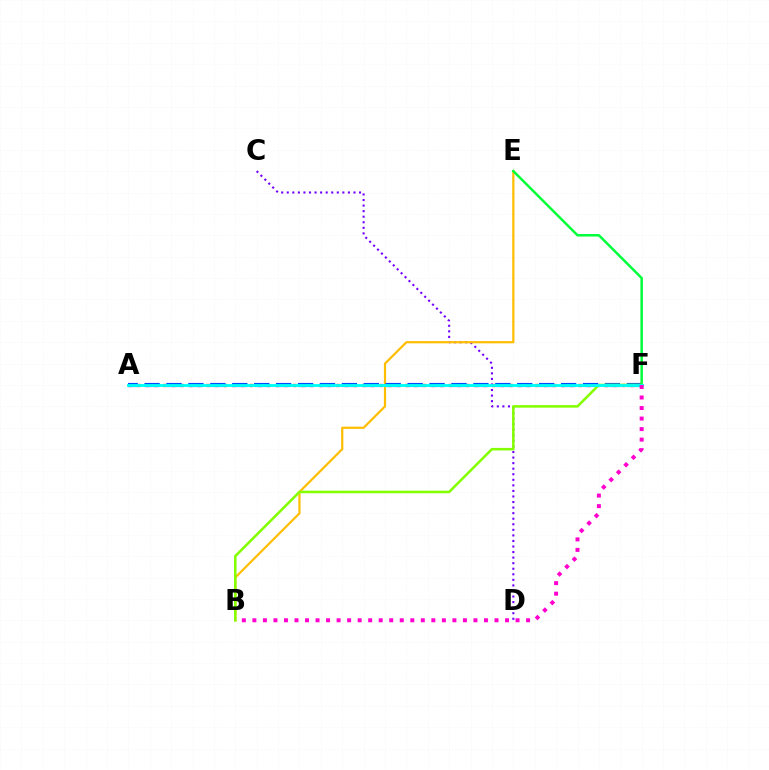{('C', 'D'): [{'color': '#7200ff', 'line_style': 'dotted', 'thickness': 1.51}], ('A', 'F'): [{'color': '#ff0000', 'line_style': 'dotted', 'thickness': 2.35}, {'color': '#004bff', 'line_style': 'dashed', 'thickness': 2.98}, {'color': '#00fff6', 'line_style': 'solid', 'thickness': 2.06}], ('B', 'E'): [{'color': '#ffbd00', 'line_style': 'solid', 'thickness': 1.6}], ('E', 'F'): [{'color': '#00ff39', 'line_style': 'solid', 'thickness': 1.79}], ('B', 'F'): [{'color': '#84ff00', 'line_style': 'solid', 'thickness': 1.84}, {'color': '#ff00cf', 'line_style': 'dotted', 'thickness': 2.86}]}